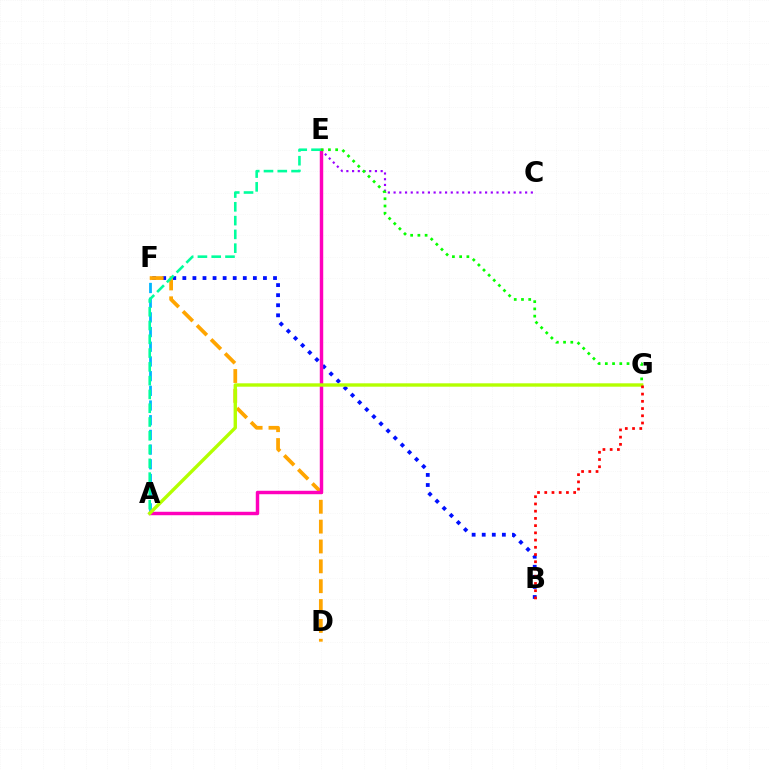{('B', 'F'): [{'color': '#0010ff', 'line_style': 'dotted', 'thickness': 2.74}], ('A', 'F'): [{'color': '#00b5ff', 'line_style': 'dashed', 'thickness': 2.0}], ('D', 'F'): [{'color': '#ffa500', 'line_style': 'dashed', 'thickness': 2.7}], ('C', 'E'): [{'color': '#9b00ff', 'line_style': 'dotted', 'thickness': 1.55}], ('A', 'E'): [{'color': '#ff00bd', 'line_style': 'solid', 'thickness': 2.48}, {'color': '#00ff9d', 'line_style': 'dashed', 'thickness': 1.87}], ('E', 'G'): [{'color': '#08ff00', 'line_style': 'dotted', 'thickness': 1.97}], ('A', 'G'): [{'color': '#b3ff00', 'line_style': 'solid', 'thickness': 2.43}], ('B', 'G'): [{'color': '#ff0000', 'line_style': 'dotted', 'thickness': 1.96}]}